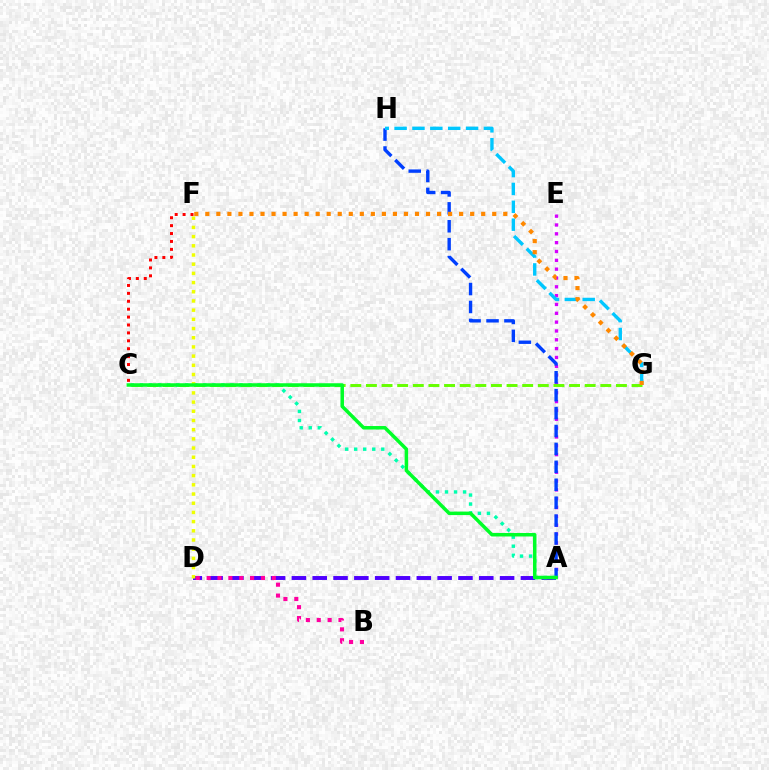{('A', 'D'): [{'color': '#4f00ff', 'line_style': 'dashed', 'thickness': 2.83}], ('A', 'E'): [{'color': '#d600ff', 'line_style': 'dotted', 'thickness': 2.4}], ('A', 'H'): [{'color': '#003fff', 'line_style': 'dashed', 'thickness': 2.43}], ('B', 'D'): [{'color': '#ff00a0', 'line_style': 'dotted', 'thickness': 2.95}], ('C', 'F'): [{'color': '#ff0000', 'line_style': 'dotted', 'thickness': 2.15}], ('G', 'H'): [{'color': '#00c7ff', 'line_style': 'dashed', 'thickness': 2.43}], ('A', 'C'): [{'color': '#00ffaf', 'line_style': 'dotted', 'thickness': 2.46}, {'color': '#00ff27', 'line_style': 'solid', 'thickness': 2.53}], ('C', 'G'): [{'color': '#66ff00', 'line_style': 'dashed', 'thickness': 2.12}], ('F', 'G'): [{'color': '#ff8800', 'line_style': 'dotted', 'thickness': 3.0}], ('D', 'F'): [{'color': '#eeff00', 'line_style': 'dotted', 'thickness': 2.5}]}